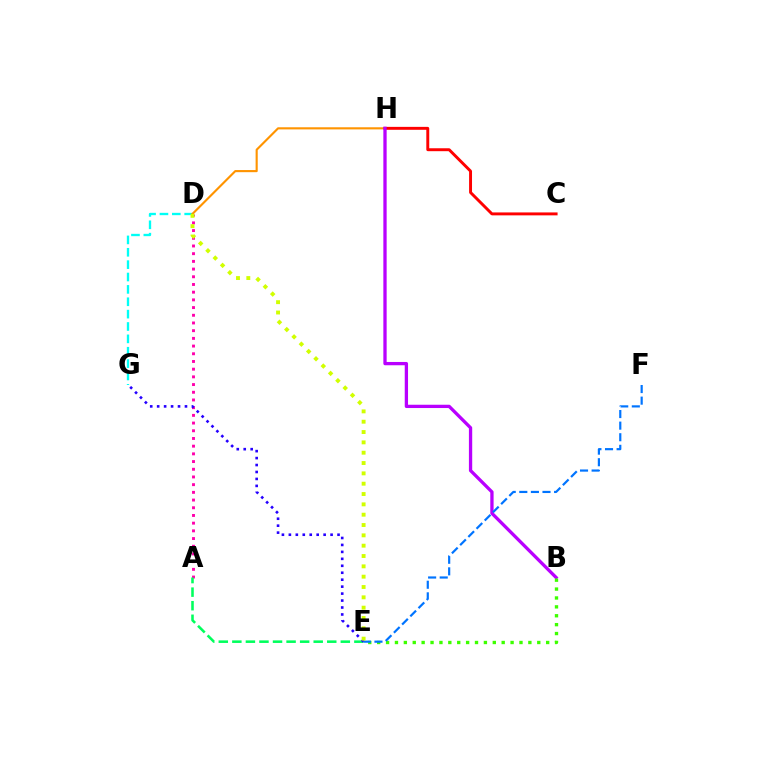{('D', 'G'): [{'color': '#00fff6', 'line_style': 'dashed', 'thickness': 1.68}], ('A', 'D'): [{'color': '#ff00ac', 'line_style': 'dotted', 'thickness': 2.09}], ('A', 'E'): [{'color': '#00ff5c', 'line_style': 'dashed', 'thickness': 1.84}], ('D', 'H'): [{'color': '#ff9400', 'line_style': 'solid', 'thickness': 1.53}], ('C', 'H'): [{'color': '#ff0000', 'line_style': 'solid', 'thickness': 2.11}], ('B', 'H'): [{'color': '#b900ff', 'line_style': 'solid', 'thickness': 2.37}], ('E', 'G'): [{'color': '#2500ff', 'line_style': 'dotted', 'thickness': 1.89}], ('B', 'E'): [{'color': '#3dff00', 'line_style': 'dotted', 'thickness': 2.42}], ('E', 'F'): [{'color': '#0074ff', 'line_style': 'dashed', 'thickness': 1.58}], ('D', 'E'): [{'color': '#d1ff00', 'line_style': 'dotted', 'thickness': 2.81}]}